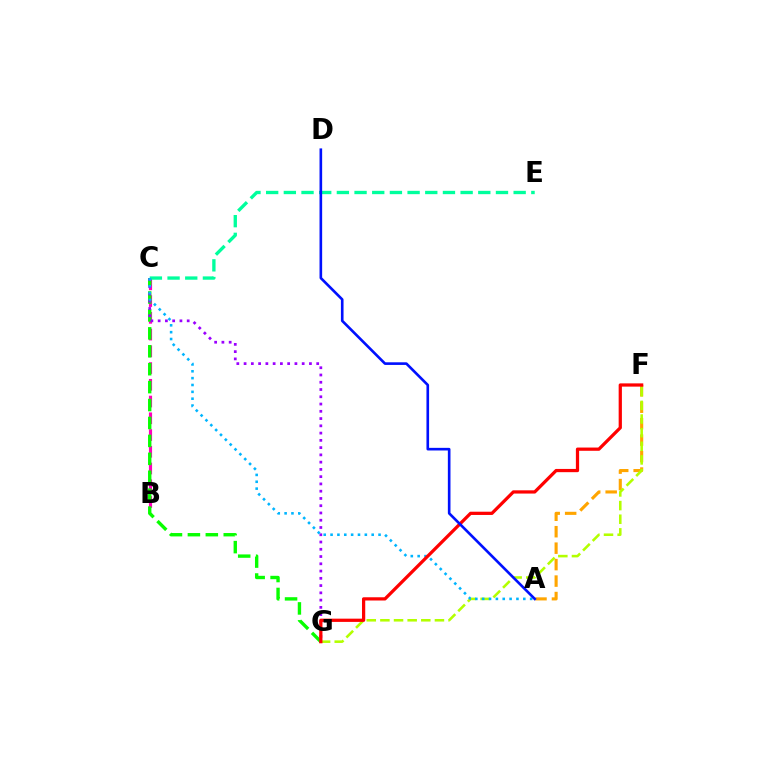{('B', 'C'): [{'color': '#ff00bd', 'line_style': 'dashed', 'thickness': 2.27}], ('A', 'F'): [{'color': '#ffa500', 'line_style': 'dashed', 'thickness': 2.24}], ('C', 'G'): [{'color': '#08ff00', 'line_style': 'dashed', 'thickness': 2.43}, {'color': '#9b00ff', 'line_style': 'dotted', 'thickness': 1.97}], ('C', 'E'): [{'color': '#00ff9d', 'line_style': 'dashed', 'thickness': 2.4}], ('F', 'G'): [{'color': '#b3ff00', 'line_style': 'dashed', 'thickness': 1.85}, {'color': '#ff0000', 'line_style': 'solid', 'thickness': 2.33}], ('A', 'C'): [{'color': '#00b5ff', 'line_style': 'dotted', 'thickness': 1.86}], ('A', 'D'): [{'color': '#0010ff', 'line_style': 'solid', 'thickness': 1.89}]}